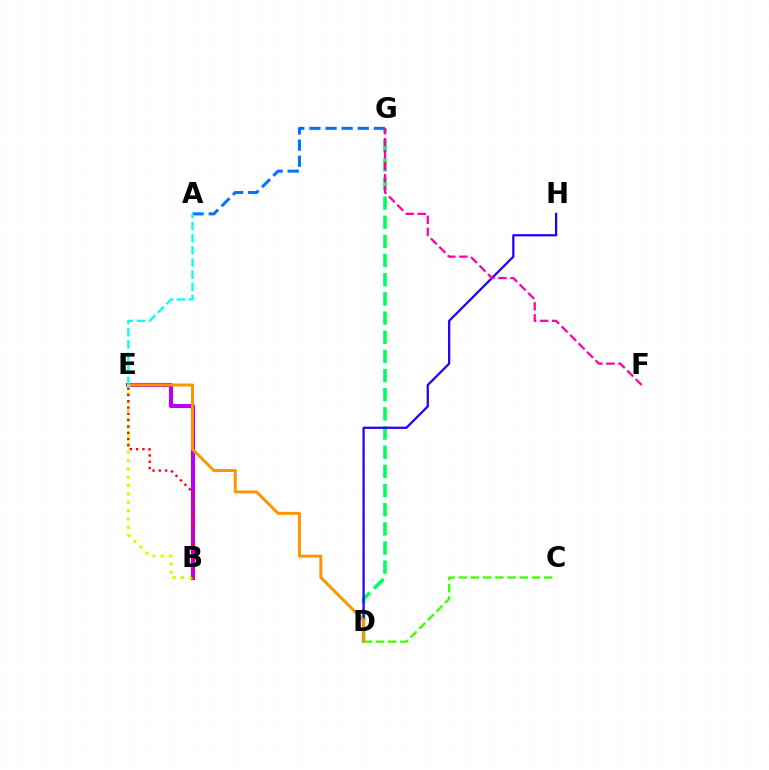{('D', 'G'): [{'color': '#00ff5c', 'line_style': 'dashed', 'thickness': 2.6}], ('D', 'H'): [{'color': '#2500ff', 'line_style': 'solid', 'thickness': 1.63}], ('B', 'E'): [{'color': '#b900ff', 'line_style': 'solid', 'thickness': 2.96}, {'color': '#d1ff00', 'line_style': 'dotted', 'thickness': 2.27}, {'color': '#ff0000', 'line_style': 'dotted', 'thickness': 1.71}], ('C', 'D'): [{'color': '#3dff00', 'line_style': 'dashed', 'thickness': 1.66}], ('A', 'G'): [{'color': '#0074ff', 'line_style': 'dashed', 'thickness': 2.19}], ('D', 'E'): [{'color': '#ff9400', 'line_style': 'solid', 'thickness': 2.12}], ('F', 'G'): [{'color': '#ff00ac', 'line_style': 'dashed', 'thickness': 1.63}], ('A', 'E'): [{'color': '#00fff6', 'line_style': 'dashed', 'thickness': 1.65}]}